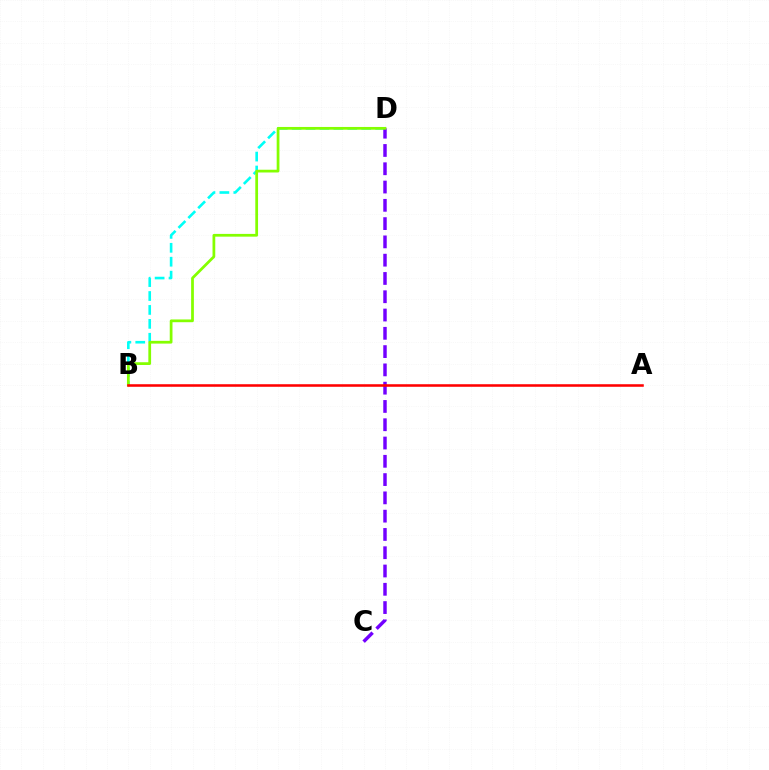{('B', 'D'): [{'color': '#00fff6', 'line_style': 'dashed', 'thickness': 1.89}, {'color': '#84ff00', 'line_style': 'solid', 'thickness': 1.98}], ('C', 'D'): [{'color': '#7200ff', 'line_style': 'dashed', 'thickness': 2.48}], ('A', 'B'): [{'color': '#ff0000', 'line_style': 'solid', 'thickness': 1.84}]}